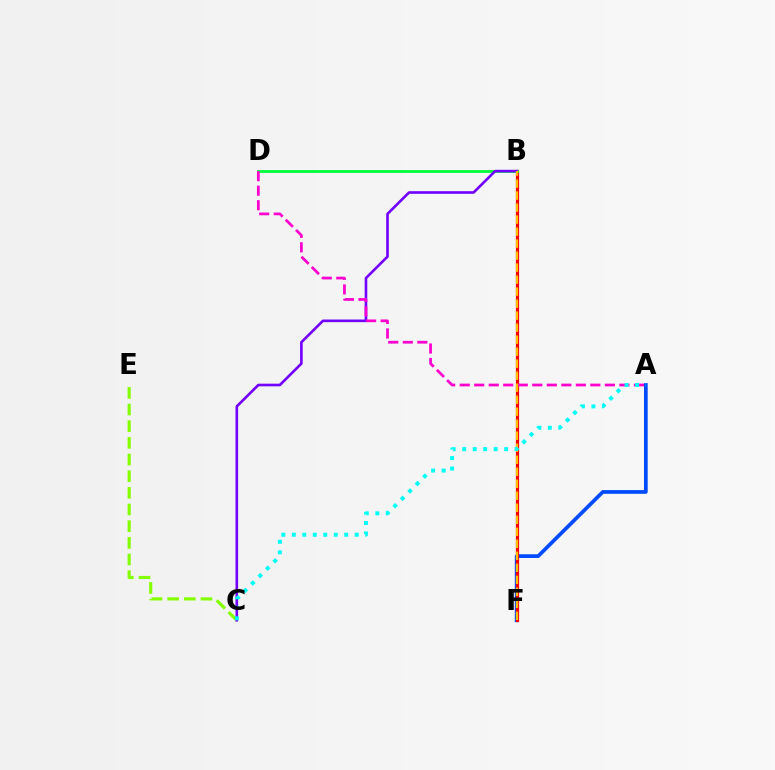{('C', 'E'): [{'color': '#84ff00', 'line_style': 'dashed', 'thickness': 2.26}], ('A', 'F'): [{'color': '#004bff', 'line_style': 'solid', 'thickness': 2.67}], ('B', 'F'): [{'color': '#ff0000', 'line_style': 'solid', 'thickness': 2.31}, {'color': '#ffbd00', 'line_style': 'dashed', 'thickness': 1.63}], ('B', 'D'): [{'color': '#00ff39', 'line_style': 'solid', 'thickness': 2.01}], ('B', 'C'): [{'color': '#7200ff', 'line_style': 'solid', 'thickness': 1.89}], ('A', 'D'): [{'color': '#ff00cf', 'line_style': 'dashed', 'thickness': 1.97}], ('A', 'C'): [{'color': '#00fff6', 'line_style': 'dotted', 'thickness': 2.85}]}